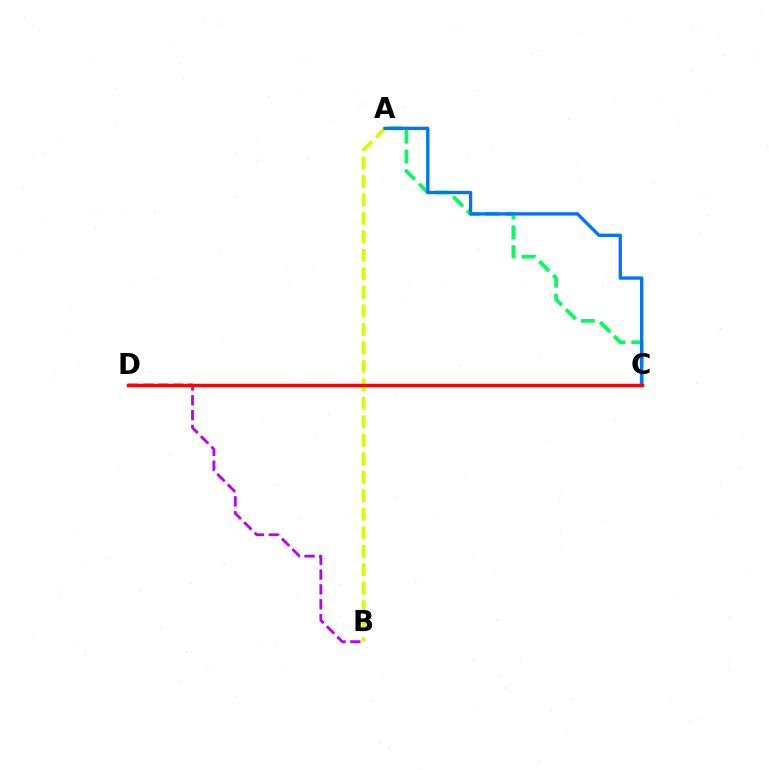{('A', 'B'): [{'color': '#d1ff00', 'line_style': 'dashed', 'thickness': 2.51}], ('A', 'C'): [{'color': '#00ff5c', 'line_style': 'dashed', 'thickness': 2.68}, {'color': '#0074ff', 'line_style': 'solid', 'thickness': 2.4}], ('B', 'D'): [{'color': '#b900ff', 'line_style': 'dashed', 'thickness': 2.02}], ('C', 'D'): [{'color': '#ff0000', 'line_style': 'solid', 'thickness': 2.47}]}